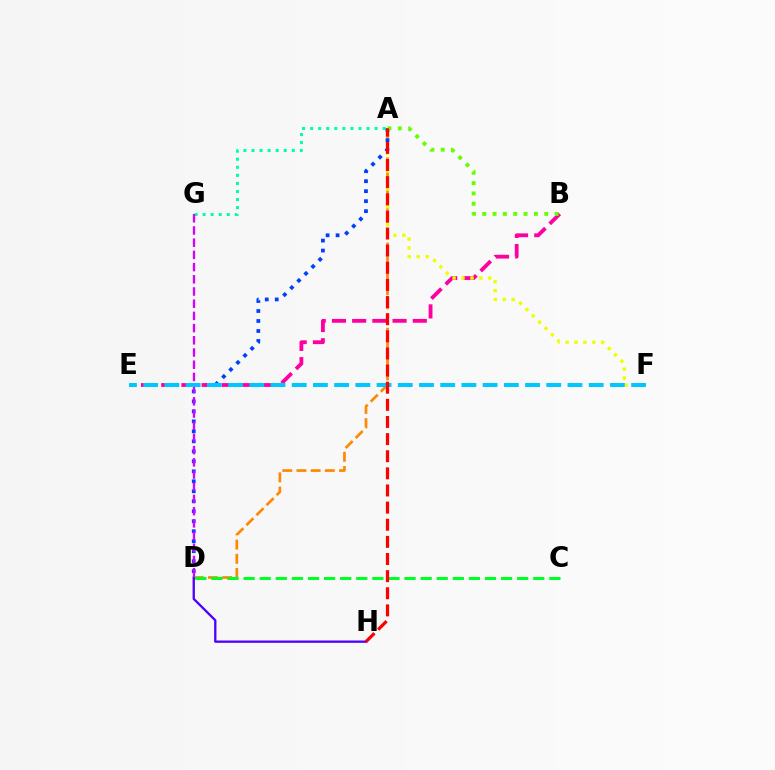{('A', 'G'): [{'color': '#00ffaf', 'line_style': 'dotted', 'thickness': 2.19}], ('A', 'D'): [{'color': '#ff8800', 'line_style': 'dashed', 'thickness': 1.93}, {'color': '#003fff', 'line_style': 'dotted', 'thickness': 2.71}], ('D', 'H'): [{'color': '#4f00ff', 'line_style': 'solid', 'thickness': 1.67}], ('C', 'D'): [{'color': '#00ff27', 'line_style': 'dashed', 'thickness': 2.19}], ('B', 'E'): [{'color': '#ff00a0', 'line_style': 'dashed', 'thickness': 2.75}], ('A', 'F'): [{'color': '#eeff00', 'line_style': 'dotted', 'thickness': 2.43}], ('A', 'B'): [{'color': '#66ff00', 'line_style': 'dotted', 'thickness': 2.81}], ('D', 'G'): [{'color': '#d600ff', 'line_style': 'dashed', 'thickness': 1.66}], ('E', 'F'): [{'color': '#00c7ff', 'line_style': 'dashed', 'thickness': 2.88}], ('A', 'H'): [{'color': '#ff0000', 'line_style': 'dashed', 'thickness': 2.33}]}